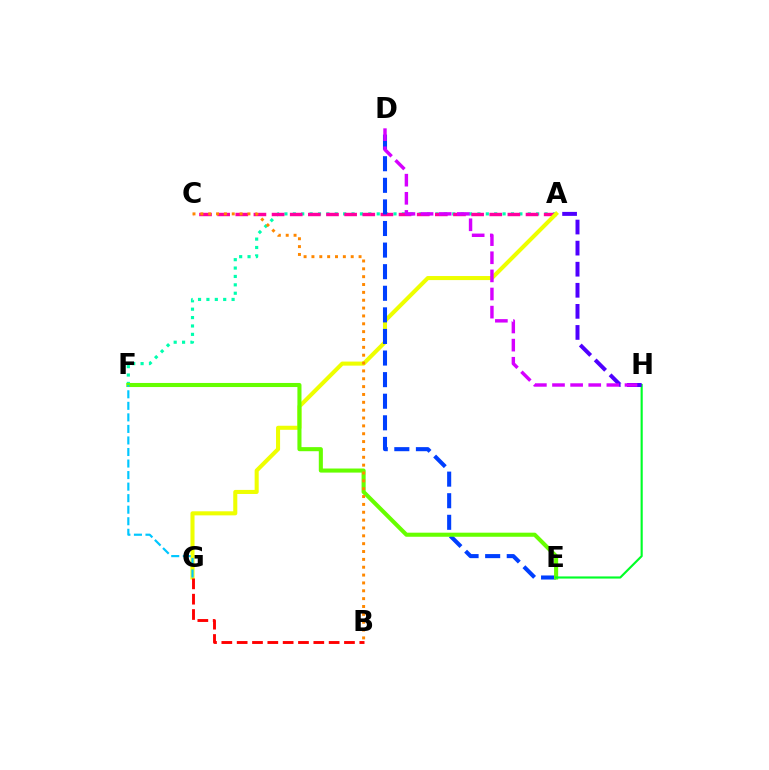{('A', 'F'): [{'color': '#00ffaf', 'line_style': 'dotted', 'thickness': 2.28}], ('A', 'C'): [{'color': '#ff00a0', 'line_style': 'dashed', 'thickness': 2.46}], ('A', 'G'): [{'color': '#eeff00', 'line_style': 'solid', 'thickness': 2.92}], ('D', 'E'): [{'color': '#003fff', 'line_style': 'dashed', 'thickness': 2.93}], ('E', 'F'): [{'color': '#66ff00', 'line_style': 'solid', 'thickness': 2.94}], ('E', 'H'): [{'color': '#00ff27', 'line_style': 'solid', 'thickness': 1.54}], ('A', 'H'): [{'color': '#4f00ff', 'line_style': 'dashed', 'thickness': 2.86}], ('F', 'G'): [{'color': '#00c7ff', 'line_style': 'dashed', 'thickness': 1.57}], ('D', 'H'): [{'color': '#d600ff', 'line_style': 'dashed', 'thickness': 2.46}], ('B', 'C'): [{'color': '#ff8800', 'line_style': 'dotted', 'thickness': 2.13}], ('B', 'G'): [{'color': '#ff0000', 'line_style': 'dashed', 'thickness': 2.08}]}